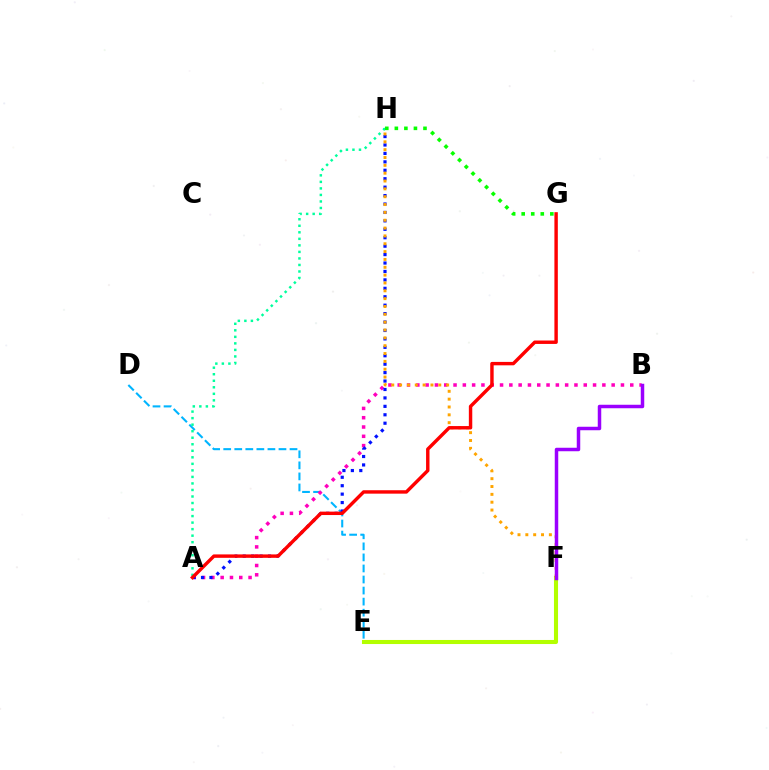{('E', 'F'): [{'color': '#b3ff00', 'line_style': 'solid', 'thickness': 2.93}], ('D', 'E'): [{'color': '#00b5ff', 'line_style': 'dashed', 'thickness': 1.5}], ('A', 'B'): [{'color': '#ff00bd', 'line_style': 'dotted', 'thickness': 2.53}], ('A', 'H'): [{'color': '#0010ff', 'line_style': 'dotted', 'thickness': 2.29}, {'color': '#00ff9d', 'line_style': 'dotted', 'thickness': 1.77}], ('F', 'H'): [{'color': '#ffa500', 'line_style': 'dotted', 'thickness': 2.13}], ('A', 'G'): [{'color': '#ff0000', 'line_style': 'solid', 'thickness': 2.46}], ('G', 'H'): [{'color': '#08ff00', 'line_style': 'dotted', 'thickness': 2.59}], ('B', 'F'): [{'color': '#9b00ff', 'line_style': 'solid', 'thickness': 2.51}]}